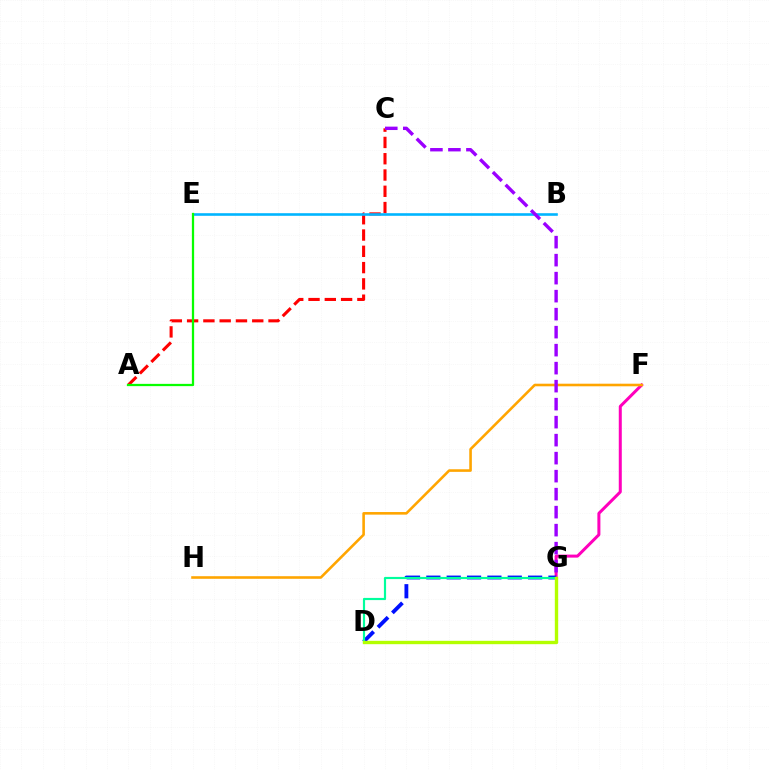{('F', 'G'): [{'color': '#ff00bd', 'line_style': 'solid', 'thickness': 2.17}], ('D', 'G'): [{'color': '#0010ff', 'line_style': 'dashed', 'thickness': 2.76}, {'color': '#00ff9d', 'line_style': 'solid', 'thickness': 1.57}, {'color': '#b3ff00', 'line_style': 'solid', 'thickness': 2.43}], ('F', 'H'): [{'color': '#ffa500', 'line_style': 'solid', 'thickness': 1.87}], ('A', 'C'): [{'color': '#ff0000', 'line_style': 'dashed', 'thickness': 2.21}], ('B', 'E'): [{'color': '#00b5ff', 'line_style': 'solid', 'thickness': 1.88}], ('C', 'G'): [{'color': '#9b00ff', 'line_style': 'dashed', 'thickness': 2.45}], ('A', 'E'): [{'color': '#08ff00', 'line_style': 'solid', 'thickness': 1.63}]}